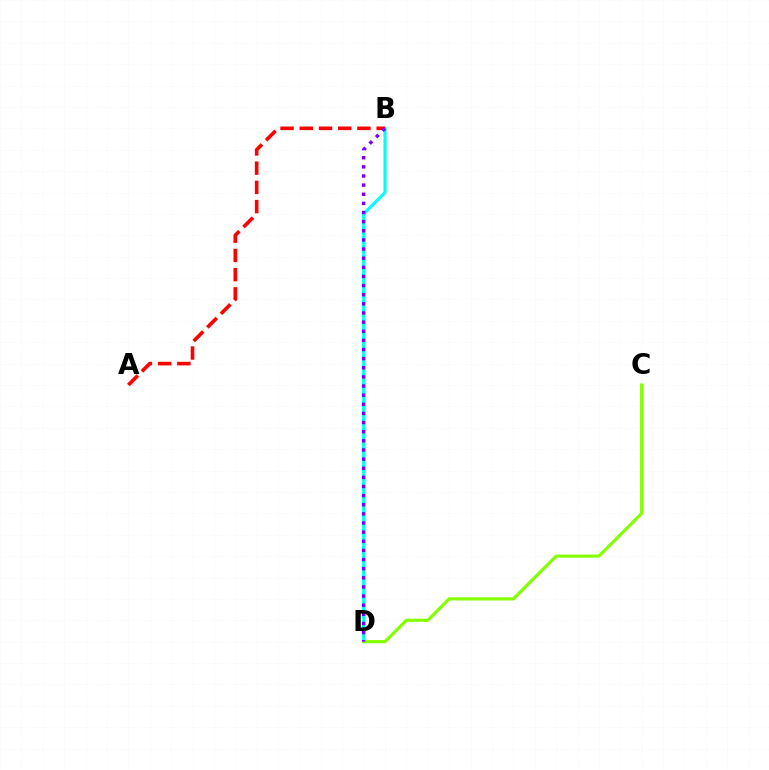{('B', 'D'): [{'color': '#00fff6', 'line_style': 'solid', 'thickness': 2.22}, {'color': '#7200ff', 'line_style': 'dotted', 'thickness': 2.48}], ('A', 'B'): [{'color': '#ff0000', 'line_style': 'dashed', 'thickness': 2.61}], ('C', 'D'): [{'color': '#84ff00', 'line_style': 'solid', 'thickness': 2.29}]}